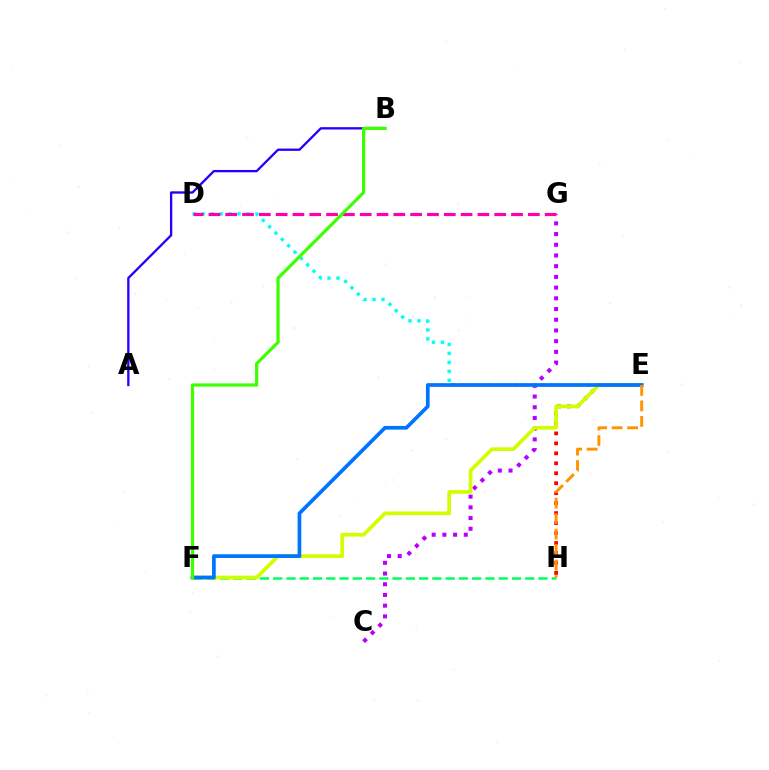{('C', 'G'): [{'color': '#b900ff', 'line_style': 'dotted', 'thickness': 2.91}], ('F', 'H'): [{'color': '#00ff5c', 'line_style': 'dashed', 'thickness': 1.8}], ('E', 'H'): [{'color': '#ff0000', 'line_style': 'dotted', 'thickness': 2.71}, {'color': '#ff9400', 'line_style': 'dashed', 'thickness': 2.1}], ('E', 'F'): [{'color': '#d1ff00', 'line_style': 'solid', 'thickness': 2.67}, {'color': '#0074ff', 'line_style': 'solid', 'thickness': 2.67}], ('D', 'E'): [{'color': '#00fff6', 'line_style': 'dotted', 'thickness': 2.44}], ('A', 'B'): [{'color': '#2500ff', 'line_style': 'solid', 'thickness': 1.67}], ('D', 'G'): [{'color': '#ff00ac', 'line_style': 'dashed', 'thickness': 2.28}], ('B', 'F'): [{'color': '#3dff00', 'line_style': 'solid', 'thickness': 2.32}]}